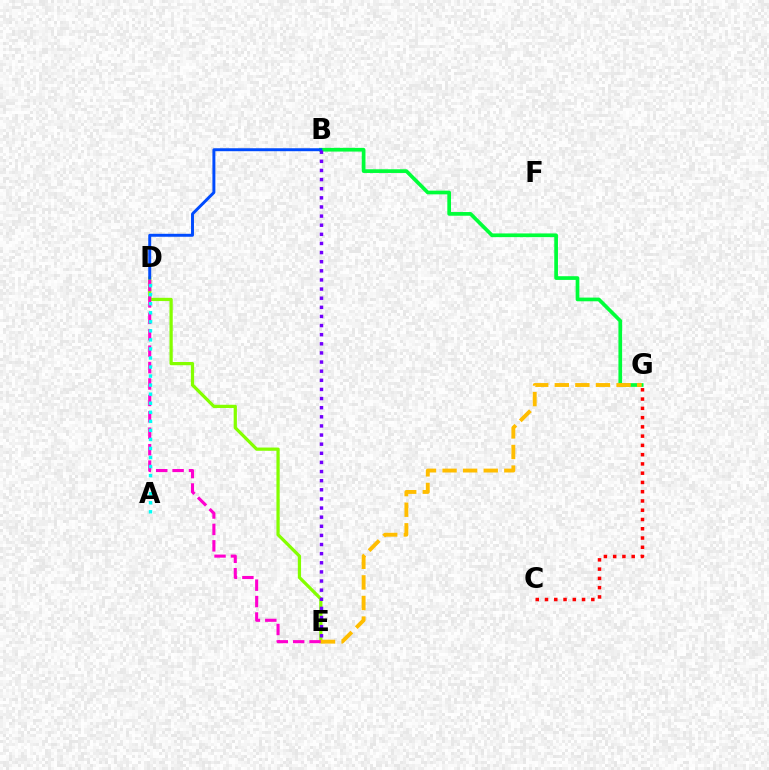{('D', 'E'): [{'color': '#84ff00', 'line_style': 'solid', 'thickness': 2.33}, {'color': '#ff00cf', 'line_style': 'dashed', 'thickness': 2.23}], ('B', 'G'): [{'color': '#00ff39', 'line_style': 'solid', 'thickness': 2.66}], ('C', 'G'): [{'color': '#ff0000', 'line_style': 'dotted', 'thickness': 2.52}], ('B', 'D'): [{'color': '#004bff', 'line_style': 'solid', 'thickness': 2.13}], ('E', 'G'): [{'color': '#ffbd00', 'line_style': 'dashed', 'thickness': 2.8}], ('B', 'E'): [{'color': '#7200ff', 'line_style': 'dotted', 'thickness': 2.48}], ('A', 'D'): [{'color': '#00fff6', 'line_style': 'dotted', 'thickness': 2.46}]}